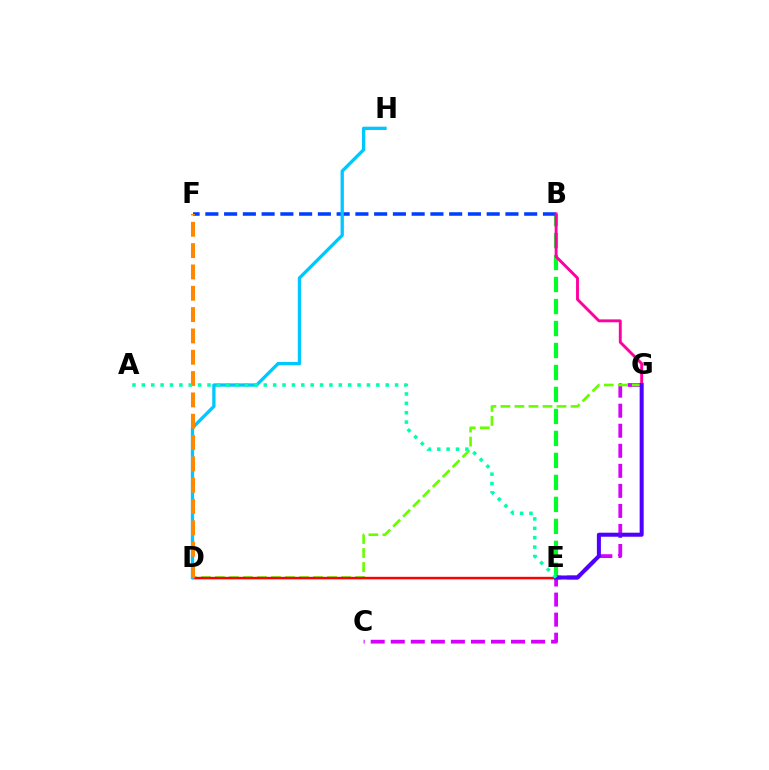{('B', 'E'): [{'color': '#00ff27', 'line_style': 'dashed', 'thickness': 2.99}], ('D', 'E'): [{'color': '#eeff00', 'line_style': 'solid', 'thickness': 2.04}, {'color': '#ff0000', 'line_style': 'solid', 'thickness': 1.7}], ('C', 'G'): [{'color': '#d600ff', 'line_style': 'dashed', 'thickness': 2.72}], ('B', 'F'): [{'color': '#003fff', 'line_style': 'dashed', 'thickness': 2.55}], ('D', 'G'): [{'color': '#66ff00', 'line_style': 'dashed', 'thickness': 1.9}], ('D', 'H'): [{'color': '#00c7ff', 'line_style': 'solid', 'thickness': 2.38}], ('B', 'G'): [{'color': '#ff00a0', 'line_style': 'solid', 'thickness': 2.08}], ('D', 'F'): [{'color': '#ff8800', 'line_style': 'dashed', 'thickness': 2.9}], ('E', 'G'): [{'color': '#4f00ff', 'line_style': 'solid', 'thickness': 2.9}], ('A', 'E'): [{'color': '#00ffaf', 'line_style': 'dotted', 'thickness': 2.55}]}